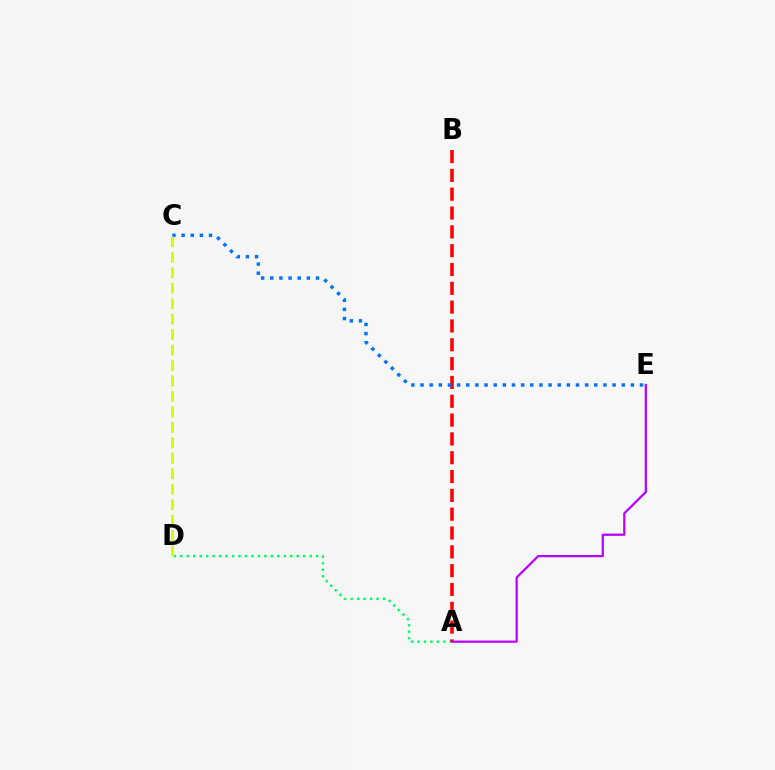{('A', 'D'): [{'color': '#00ff5c', 'line_style': 'dotted', 'thickness': 1.76}], ('A', 'B'): [{'color': '#ff0000', 'line_style': 'dashed', 'thickness': 2.56}], ('A', 'E'): [{'color': '#b900ff', 'line_style': 'solid', 'thickness': 1.61}], ('C', 'E'): [{'color': '#0074ff', 'line_style': 'dotted', 'thickness': 2.48}], ('C', 'D'): [{'color': '#d1ff00', 'line_style': 'dashed', 'thickness': 2.1}]}